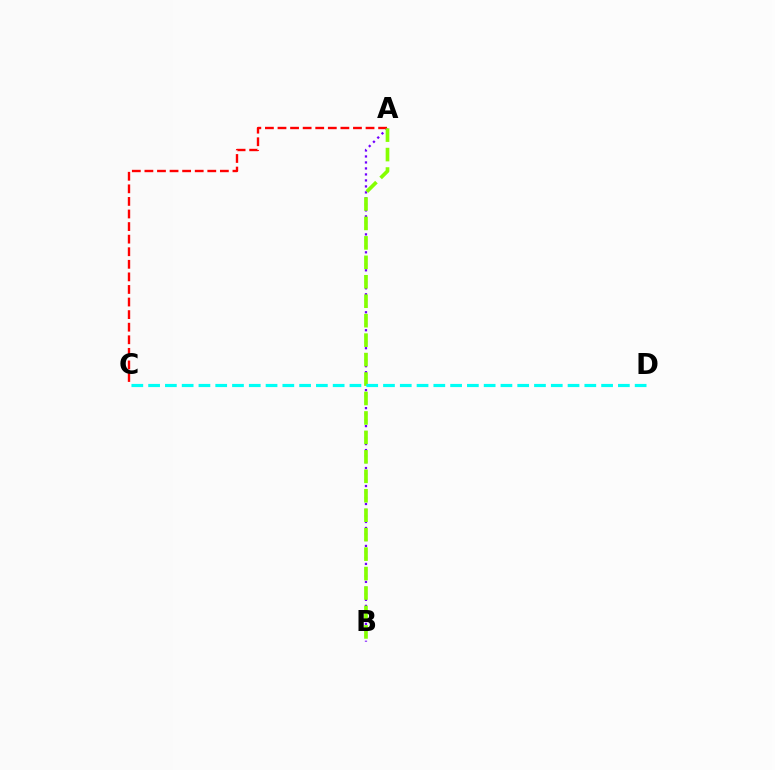{('A', 'B'): [{'color': '#7200ff', 'line_style': 'dotted', 'thickness': 1.63}, {'color': '#84ff00', 'line_style': 'dashed', 'thickness': 2.64}], ('A', 'C'): [{'color': '#ff0000', 'line_style': 'dashed', 'thickness': 1.71}], ('C', 'D'): [{'color': '#00fff6', 'line_style': 'dashed', 'thickness': 2.28}]}